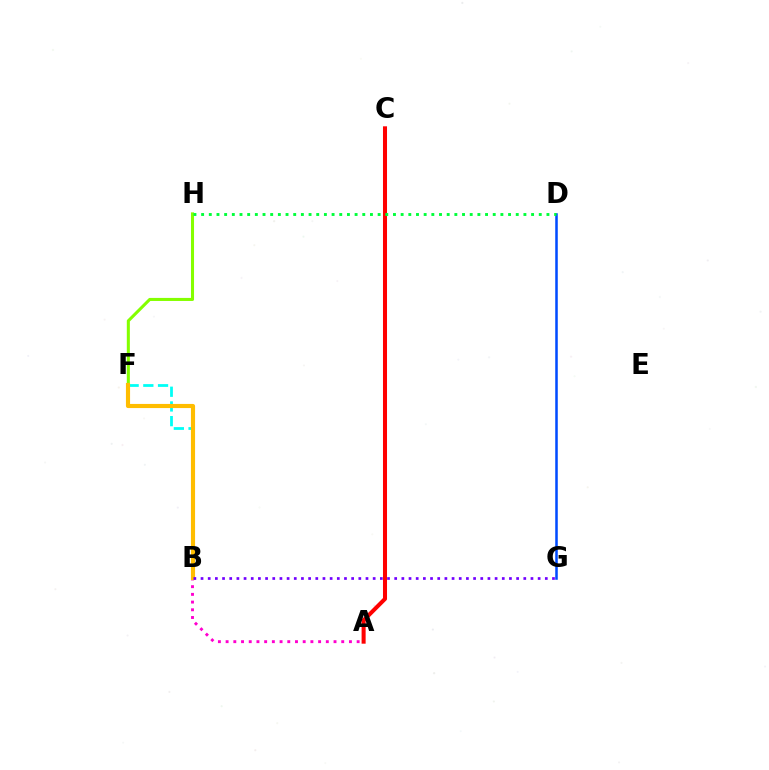{('A', 'B'): [{'color': '#ff00cf', 'line_style': 'dotted', 'thickness': 2.09}], ('D', 'G'): [{'color': '#004bff', 'line_style': 'solid', 'thickness': 1.83}], ('F', 'H'): [{'color': '#84ff00', 'line_style': 'solid', 'thickness': 2.2}], ('B', 'F'): [{'color': '#00fff6', 'line_style': 'dashed', 'thickness': 2.0}, {'color': '#ffbd00', 'line_style': 'solid', 'thickness': 2.98}], ('A', 'C'): [{'color': '#ff0000', 'line_style': 'solid', 'thickness': 2.91}], ('D', 'H'): [{'color': '#00ff39', 'line_style': 'dotted', 'thickness': 2.08}], ('B', 'G'): [{'color': '#7200ff', 'line_style': 'dotted', 'thickness': 1.95}]}